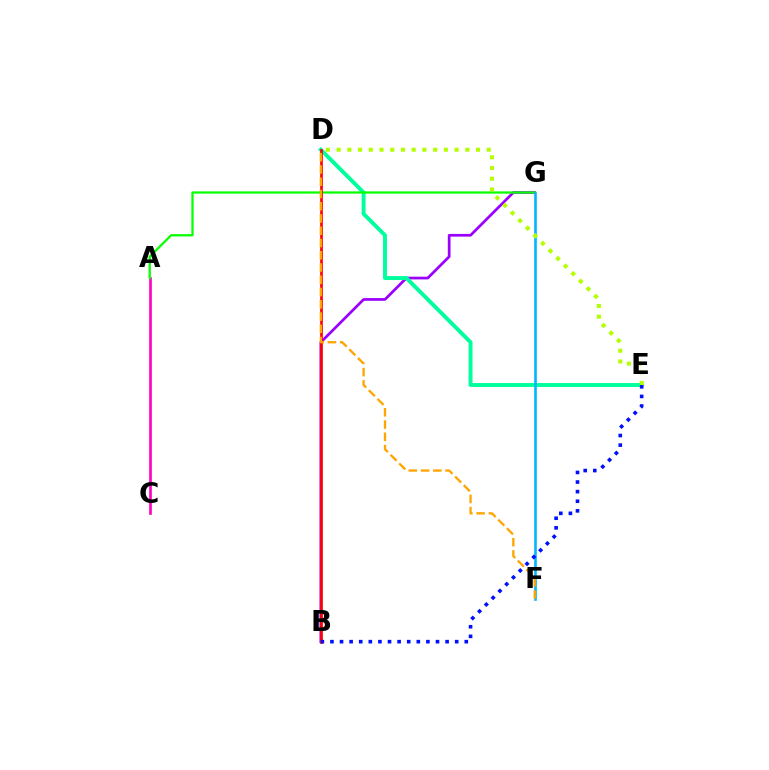{('A', 'C'): [{'color': '#ff00bd', 'line_style': 'solid', 'thickness': 1.9}], ('B', 'G'): [{'color': '#9b00ff', 'line_style': 'solid', 'thickness': 1.96}], ('D', 'E'): [{'color': '#00ff9d', 'line_style': 'solid', 'thickness': 2.82}, {'color': '#b3ff00', 'line_style': 'dotted', 'thickness': 2.91}], ('A', 'G'): [{'color': '#08ff00', 'line_style': 'solid', 'thickness': 1.63}], ('B', 'D'): [{'color': '#ff0000', 'line_style': 'solid', 'thickness': 1.93}], ('F', 'G'): [{'color': '#00b5ff', 'line_style': 'solid', 'thickness': 1.87}], ('D', 'F'): [{'color': '#ffa500', 'line_style': 'dashed', 'thickness': 1.67}], ('B', 'E'): [{'color': '#0010ff', 'line_style': 'dotted', 'thickness': 2.61}]}